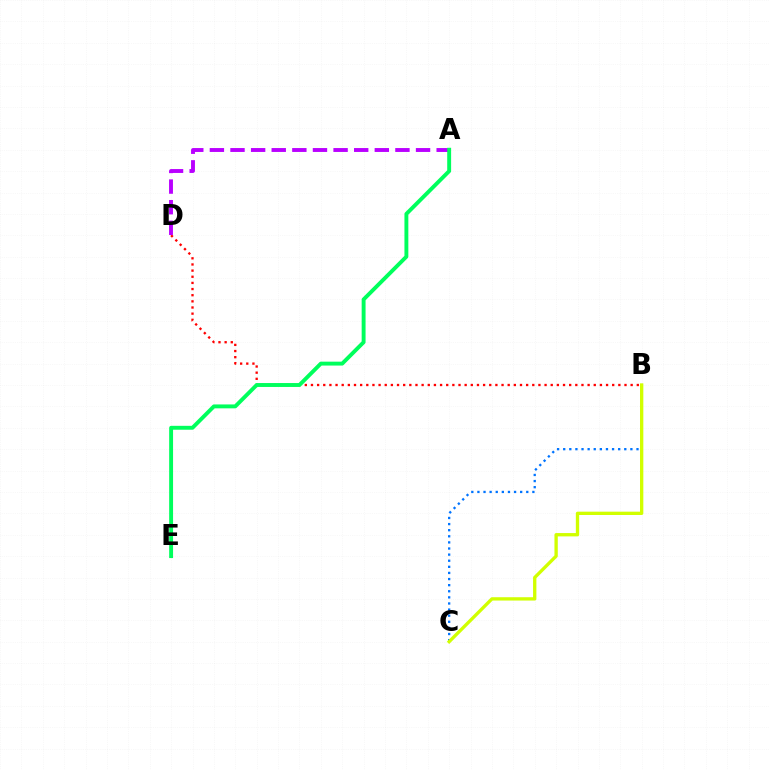{('B', 'C'): [{'color': '#0074ff', 'line_style': 'dotted', 'thickness': 1.66}, {'color': '#d1ff00', 'line_style': 'solid', 'thickness': 2.4}], ('B', 'D'): [{'color': '#ff0000', 'line_style': 'dotted', 'thickness': 1.67}], ('A', 'D'): [{'color': '#b900ff', 'line_style': 'dashed', 'thickness': 2.8}], ('A', 'E'): [{'color': '#00ff5c', 'line_style': 'solid', 'thickness': 2.81}]}